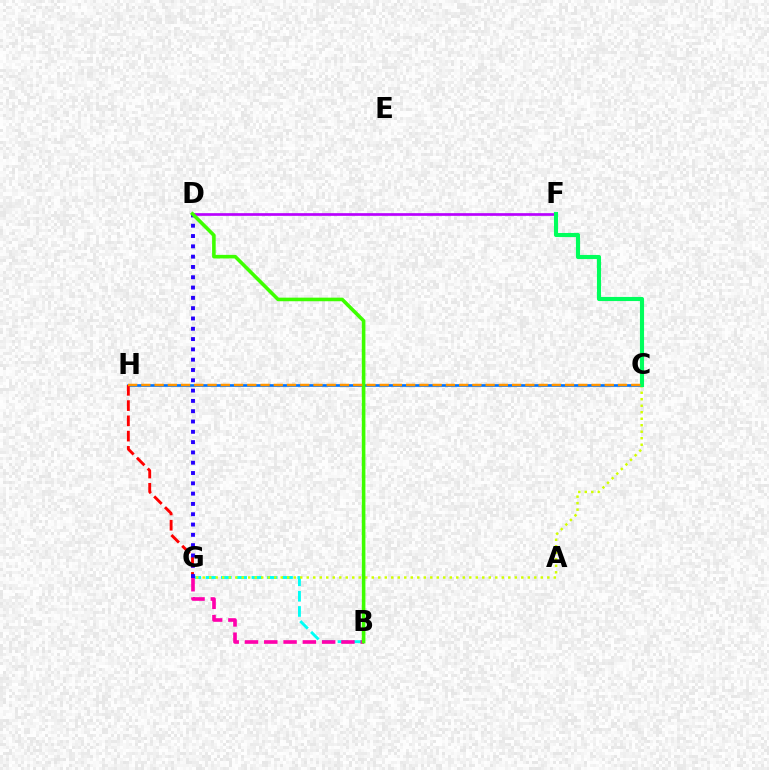{('B', 'G'): [{'color': '#00fff6', 'line_style': 'dashed', 'thickness': 2.08}, {'color': '#ff00ac', 'line_style': 'dashed', 'thickness': 2.62}], ('C', 'H'): [{'color': '#0074ff', 'line_style': 'solid', 'thickness': 1.91}, {'color': '#ff9400', 'line_style': 'dashed', 'thickness': 1.8}], ('C', 'G'): [{'color': '#d1ff00', 'line_style': 'dotted', 'thickness': 1.77}], ('D', 'F'): [{'color': '#b900ff', 'line_style': 'solid', 'thickness': 1.93}], ('C', 'F'): [{'color': '#00ff5c', 'line_style': 'solid', 'thickness': 2.97}], ('G', 'H'): [{'color': '#ff0000', 'line_style': 'dashed', 'thickness': 2.07}], ('D', 'G'): [{'color': '#2500ff', 'line_style': 'dotted', 'thickness': 2.8}], ('B', 'D'): [{'color': '#3dff00', 'line_style': 'solid', 'thickness': 2.58}]}